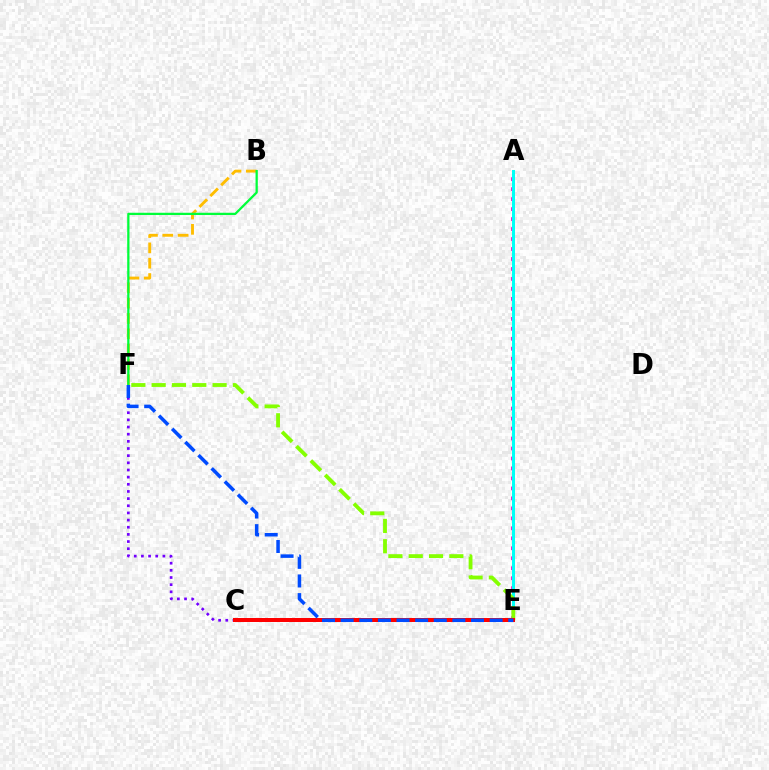{('C', 'F'): [{'color': '#7200ff', 'line_style': 'dotted', 'thickness': 1.94}], ('A', 'E'): [{'color': '#ff00cf', 'line_style': 'dotted', 'thickness': 2.71}, {'color': '#00fff6', 'line_style': 'solid', 'thickness': 2.17}], ('B', 'F'): [{'color': '#ffbd00', 'line_style': 'dashed', 'thickness': 2.08}, {'color': '#00ff39', 'line_style': 'solid', 'thickness': 1.63}], ('E', 'F'): [{'color': '#84ff00', 'line_style': 'dashed', 'thickness': 2.76}, {'color': '#004bff', 'line_style': 'dashed', 'thickness': 2.53}], ('C', 'E'): [{'color': '#ff0000', 'line_style': 'solid', 'thickness': 2.87}]}